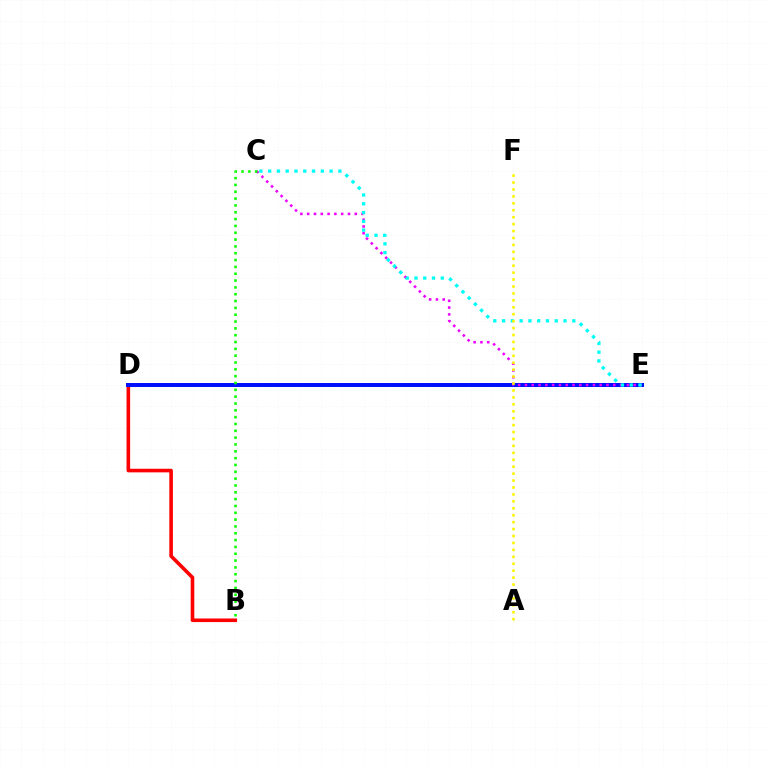{('B', 'D'): [{'color': '#ff0000', 'line_style': 'solid', 'thickness': 2.59}], ('D', 'E'): [{'color': '#0010ff', 'line_style': 'solid', 'thickness': 2.87}], ('C', 'E'): [{'color': '#ee00ff', 'line_style': 'dotted', 'thickness': 1.85}, {'color': '#00fff6', 'line_style': 'dotted', 'thickness': 2.38}], ('A', 'F'): [{'color': '#fcf500', 'line_style': 'dotted', 'thickness': 1.88}], ('B', 'C'): [{'color': '#08ff00', 'line_style': 'dotted', 'thickness': 1.86}]}